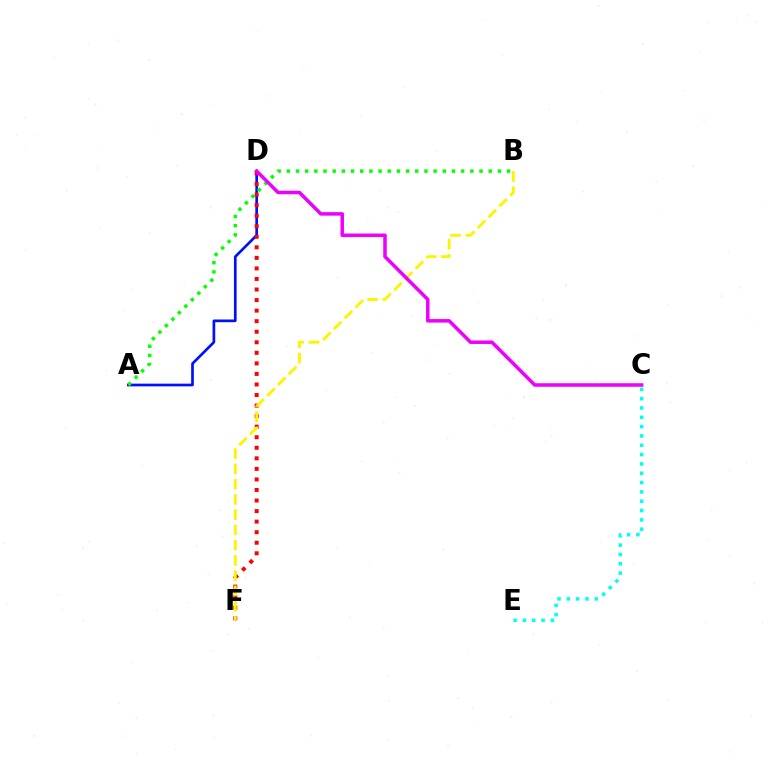{('A', 'D'): [{'color': '#0010ff', 'line_style': 'solid', 'thickness': 1.93}], ('A', 'B'): [{'color': '#08ff00', 'line_style': 'dotted', 'thickness': 2.49}], ('D', 'F'): [{'color': '#ff0000', 'line_style': 'dotted', 'thickness': 2.87}], ('B', 'F'): [{'color': '#fcf500', 'line_style': 'dashed', 'thickness': 2.07}], ('C', 'E'): [{'color': '#00fff6', 'line_style': 'dotted', 'thickness': 2.53}], ('C', 'D'): [{'color': '#ee00ff', 'line_style': 'solid', 'thickness': 2.53}]}